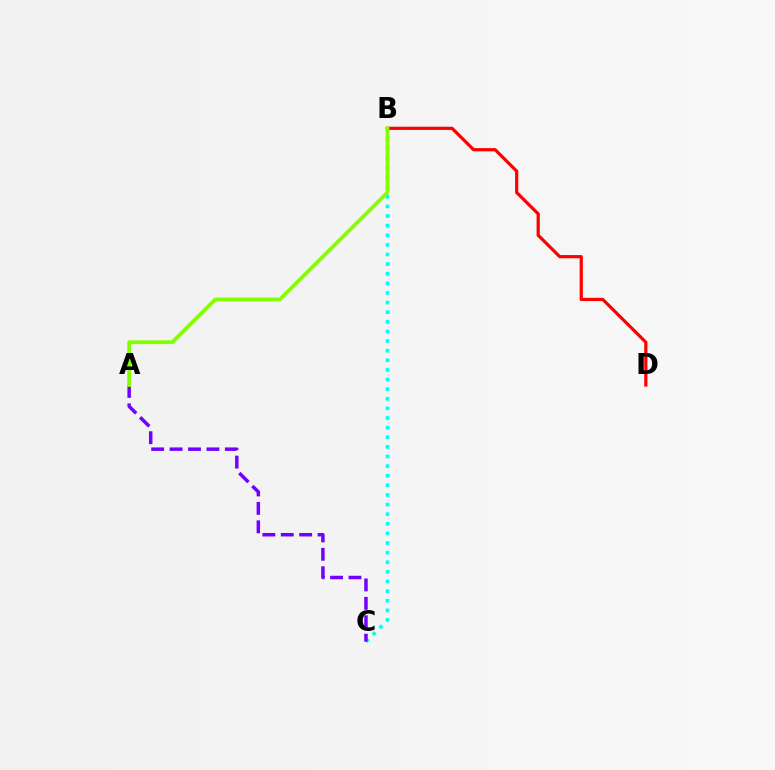{('B', 'C'): [{'color': '#00fff6', 'line_style': 'dotted', 'thickness': 2.61}], ('B', 'D'): [{'color': '#ff0000', 'line_style': 'solid', 'thickness': 2.31}], ('A', 'C'): [{'color': '#7200ff', 'line_style': 'dashed', 'thickness': 2.5}], ('A', 'B'): [{'color': '#84ff00', 'line_style': 'solid', 'thickness': 2.73}]}